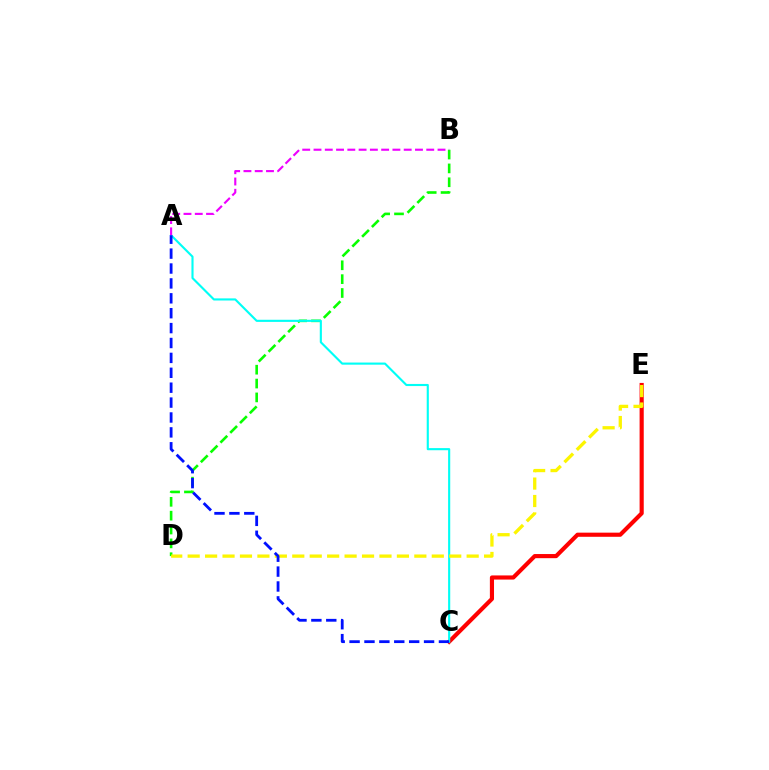{('C', 'E'): [{'color': '#ff0000', 'line_style': 'solid', 'thickness': 2.98}], ('B', 'D'): [{'color': '#08ff00', 'line_style': 'dashed', 'thickness': 1.88}], ('A', 'C'): [{'color': '#00fff6', 'line_style': 'solid', 'thickness': 1.53}, {'color': '#0010ff', 'line_style': 'dashed', 'thickness': 2.02}], ('A', 'B'): [{'color': '#ee00ff', 'line_style': 'dashed', 'thickness': 1.53}], ('D', 'E'): [{'color': '#fcf500', 'line_style': 'dashed', 'thickness': 2.37}]}